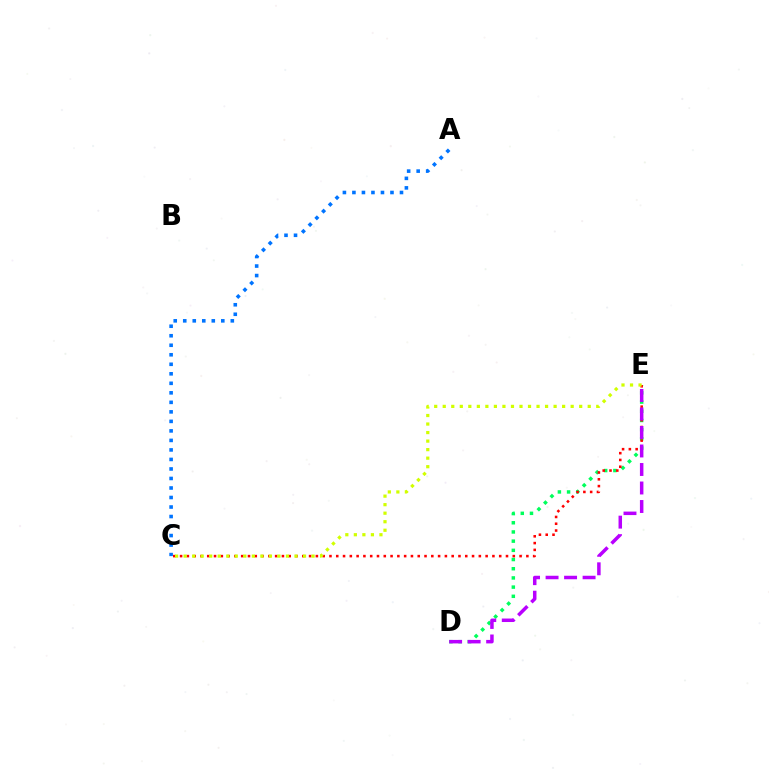{('D', 'E'): [{'color': '#00ff5c', 'line_style': 'dotted', 'thickness': 2.5}, {'color': '#b900ff', 'line_style': 'dashed', 'thickness': 2.51}], ('C', 'E'): [{'color': '#ff0000', 'line_style': 'dotted', 'thickness': 1.84}, {'color': '#d1ff00', 'line_style': 'dotted', 'thickness': 2.32}], ('A', 'C'): [{'color': '#0074ff', 'line_style': 'dotted', 'thickness': 2.59}]}